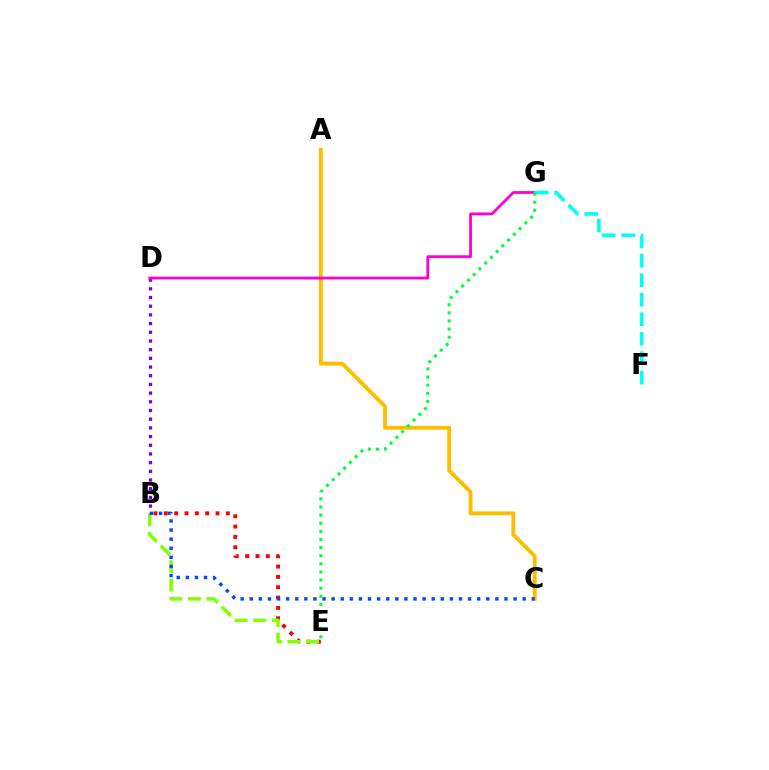{('A', 'C'): [{'color': '#ffbd00', 'line_style': 'solid', 'thickness': 2.79}], ('B', 'D'): [{'color': '#7200ff', 'line_style': 'dotted', 'thickness': 2.36}], ('D', 'G'): [{'color': '#ff00cf', 'line_style': 'solid', 'thickness': 2.01}], ('B', 'E'): [{'color': '#ff0000', 'line_style': 'dotted', 'thickness': 2.81}, {'color': '#84ff00', 'line_style': 'dashed', 'thickness': 2.52}], ('F', 'G'): [{'color': '#00fff6', 'line_style': 'dashed', 'thickness': 2.65}], ('B', 'C'): [{'color': '#004bff', 'line_style': 'dotted', 'thickness': 2.47}], ('E', 'G'): [{'color': '#00ff39', 'line_style': 'dotted', 'thickness': 2.21}]}